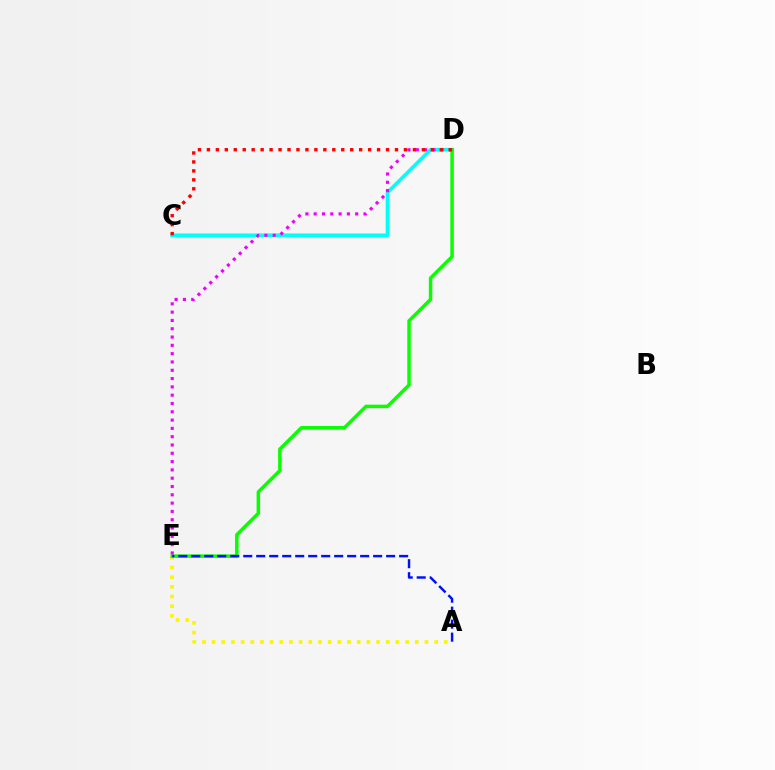{('C', 'D'): [{'color': '#00fff6', 'line_style': 'solid', 'thickness': 2.64}, {'color': '#ff0000', 'line_style': 'dotted', 'thickness': 2.43}], ('A', 'E'): [{'color': '#fcf500', 'line_style': 'dotted', 'thickness': 2.63}, {'color': '#0010ff', 'line_style': 'dashed', 'thickness': 1.76}], ('D', 'E'): [{'color': '#08ff00', 'line_style': 'solid', 'thickness': 2.5}, {'color': '#ee00ff', 'line_style': 'dotted', 'thickness': 2.26}]}